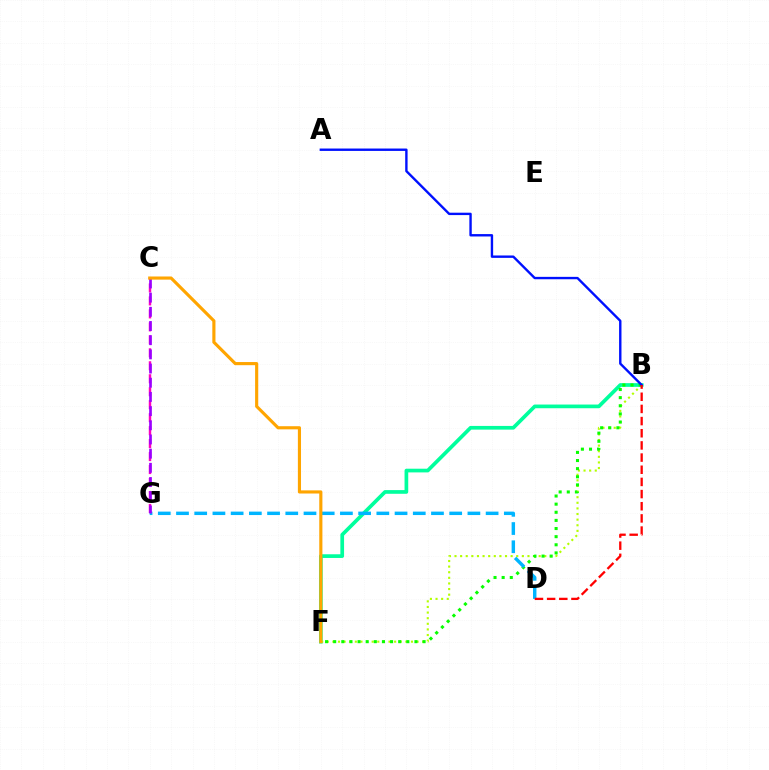{('B', 'F'): [{'color': '#00ff9d', 'line_style': 'solid', 'thickness': 2.66}, {'color': '#b3ff00', 'line_style': 'dotted', 'thickness': 1.52}, {'color': '#08ff00', 'line_style': 'dotted', 'thickness': 2.21}], ('C', 'G'): [{'color': '#ff00bd', 'line_style': 'dashed', 'thickness': 1.76}, {'color': '#9b00ff', 'line_style': 'dashed', 'thickness': 1.93}], ('A', 'B'): [{'color': '#0010ff', 'line_style': 'solid', 'thickness': 1.72}], ('D', 'G'): [{'color': '#00b5ff', 'line_style': 'dashed', 'thickness': 2.47}], ('C', 'F'): [{'color': '#ffa500', 'line_style': 'solid', 'thickness': 2.26}], ('B', 'D'): [{'color': '#ff0000', 'line_style': 'dashed', 'thickness': 1.65}]}